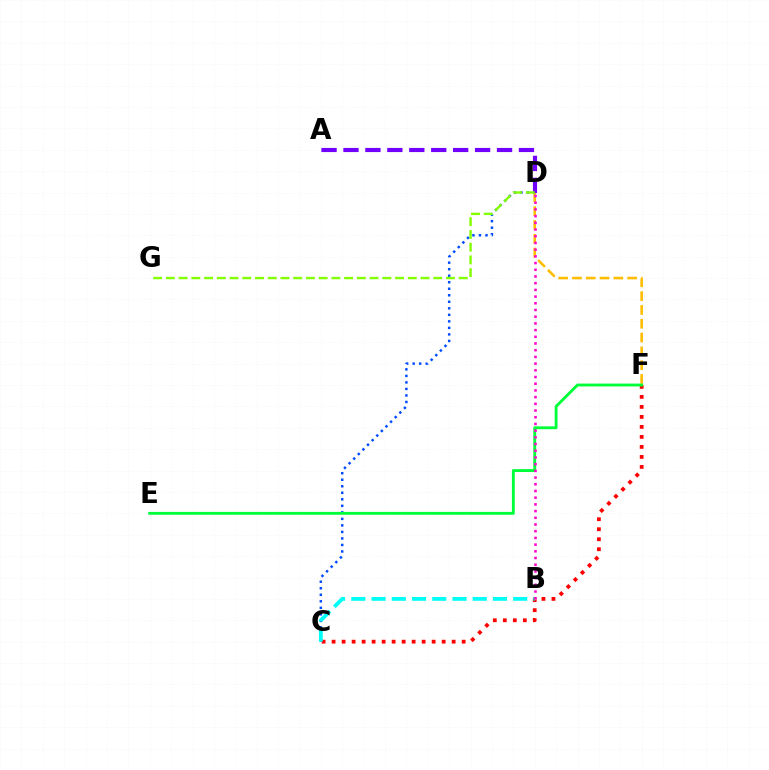{('D', 'F'): [{'color': '#ffbd00', 'line_style': 'dashed', 'thickness': 1.88}], ('C', 'D'): [{'color': '#004bff', 'line_style': 'dotted', 'thickness': 1.77}], ('C', 'F'): [{'color': '#ff0000', 'line_style': 'dotted', 'thickness': 2.72}], ('A', 'D'): [{'color': '#7200ff', 'line_style': 'dashed', 'thickness': 2.98}], ('D', 'G'): [{'color': '#84ff00', 'line_style': 'dashed', 'thickness': 1.73}], ('B', 'C'): [{'color': '#00fff6', 'line_style': 'dashed', 'thickness': 2.75}], ('E', 'F'): [{'color': '#00ff39', 'line_style': 'solid', 'thickness': 2.07}], ('B', 'D'): [{'color': '#ff00cf', 'line_style': 'dotted', 'thickness': 1.82}]}